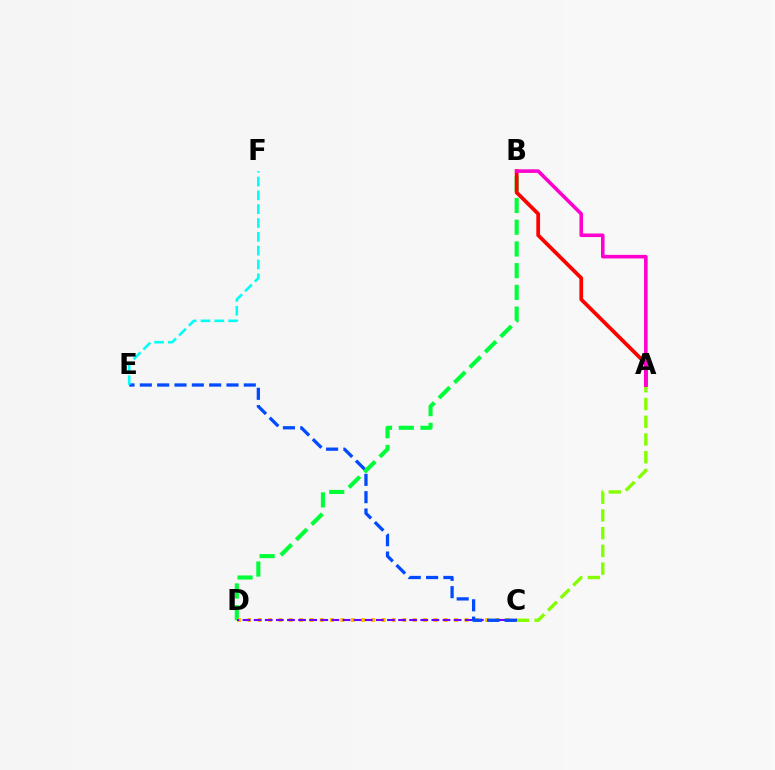{('A', 'C'): [{'color': '#84ff00', 'line_style': 'dashed', 'thickness': 2.41}], ('B', 'D'): [{'color': '#00ff39', 'line_style': 'dashed', 'thickness': 2.95}], ('C', 'D'): [{'color': '#ffbd00', 'line_style': 'dotted', 'thickness': 2.81}, {'color': '#7200ff', 'line_style': 'dashed', 'thickness': 1.51}], ('A', 'B'): [{'color': '#ff0000', 'line_style': 'solid', 'thickness': 2.69}, {'color': '#ff00cf', 'line_style': 'solid', 'thickness': 2.58}], ('C', 'E'): [{'color': '#004bff', 'line_style': 'dashed', 'thickness': 2.35}], ('E', 'F'): [{'color': '#00fff6', 'line_style': 'dashed', 'thickness': 1.88}]}